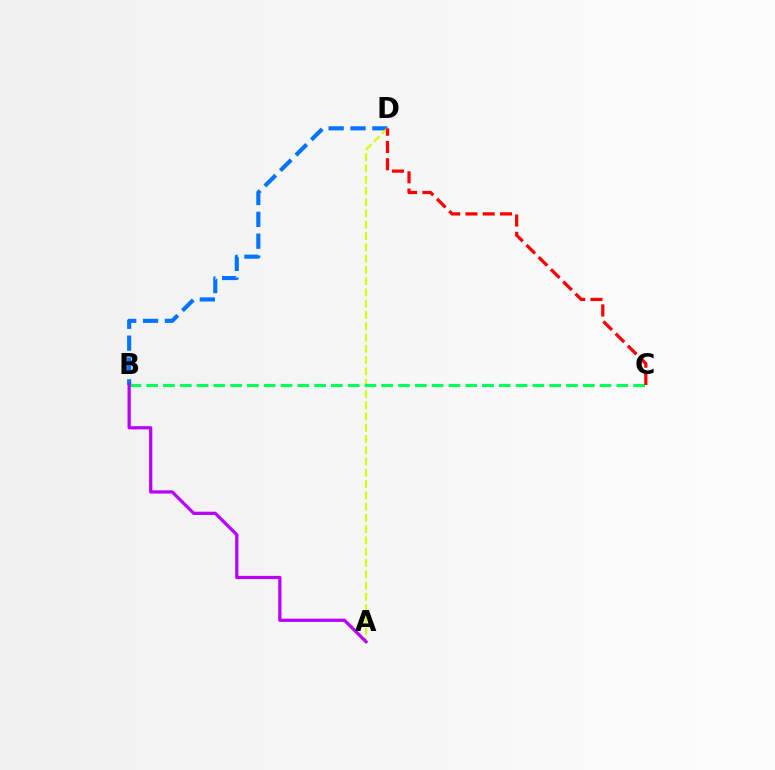{('B', 'D'): [{'color': '#0074ff', 'line_style': 'dashed', 'thickness': 2.97}], ('A', 'D'): [{'color': '#d1ff00', 'line_style': 'dashed', 'thickness': 1.53}], ('B', 'C'): [{'color': '#00ff5c', 'line_style': 'dashed', 'thickness': 2.28}], ('A', 'B'): [{'color': '#b900ff', 'line_style': 'solid', 'thickness': 2.34}], ('C', 'D'): [{'color': '#ff0000', 'line_style': 'dashed', 'thickness': 2.35}]}